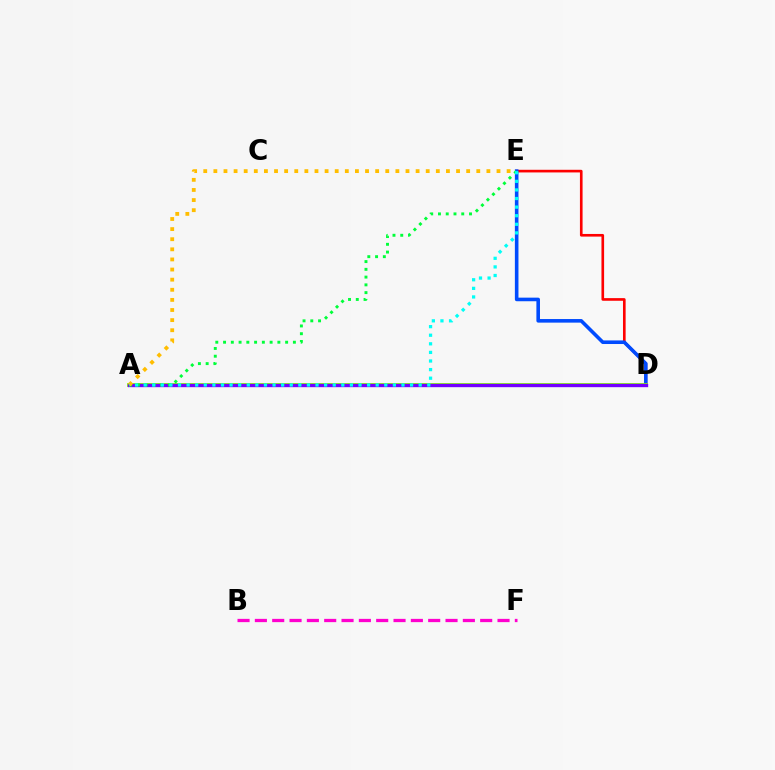{('B', 'F'): [{'color': '#ff00cf', 'line_style': 'dashed', 'thickness': 2.35}], ('D', 'E'): [{'color': '#ff0000', 'line_style': 'solid', 'thickness': 1.9}, {'color': '#004bff', 'line_style': 'solid', 'thickness': 2.59}], ('A', 'D'): [{'color': '#84ff00', 'line_style': 'solid', 'thickness': 2.75}, {'color': '#7200ff', 'line_style': 'solid', 'thickness': 2.41}], ('A', 'E'): [{'color': '#00ff39', 'line_style': 'dotted', 'thickness': 2.11}, {'color': '#ffbd00', 'line_style': 'dotted', 'thickness': 2.75}, {'color': '#00fff6', 'line_style': 'dotted', 'thickness': 2.34}]}